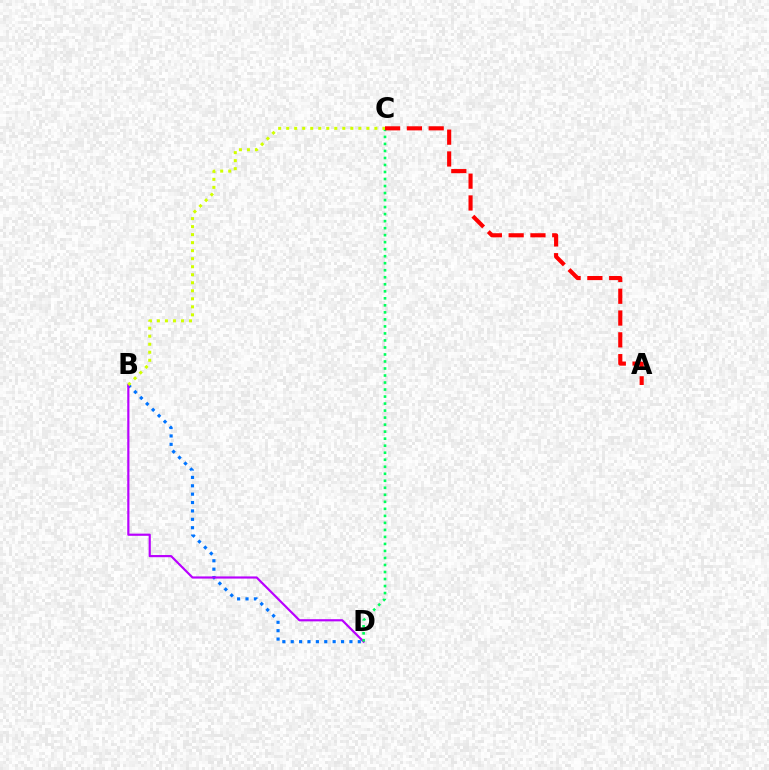{('B', 'D'): [{'color': '#0074ff', 'line_style': 'dotted', 'thickness': 2.28}, {'color': '#b900ff', 'line_style': 'solid', 'thickness': 1.57}], ('C', 'D'): [{'color': '#00ff5c', 'line_style': 'dotted', 'thickness': 1.91}], ('A', 'C'): [{'color': '#ff0000', 'line_style': 'dashed', 'thickness': 2.96}], ('B', 'C'): [{'color': '#d1ff00', 'line_style': 'dotted', 'thickness': 2.18}]}